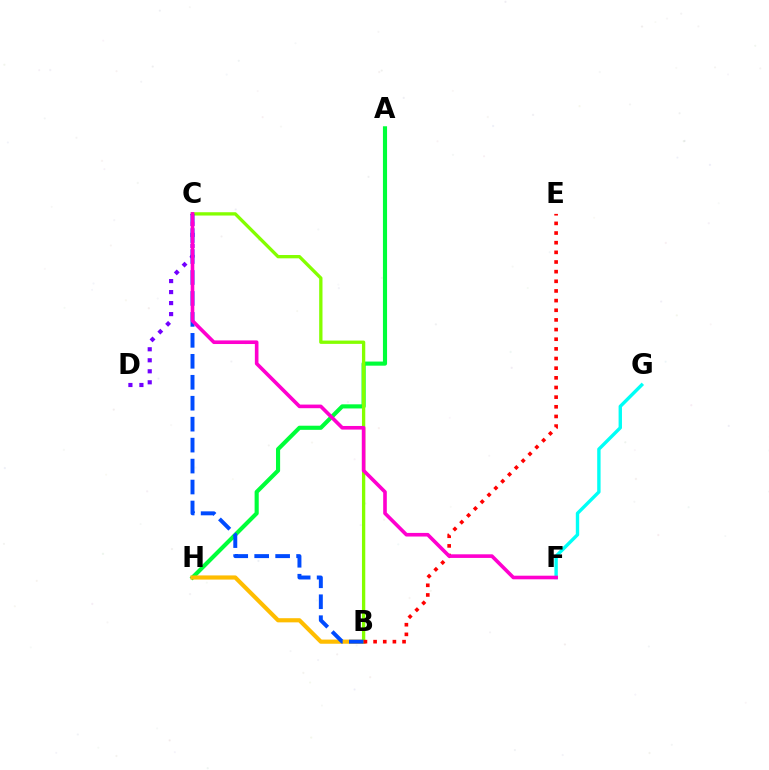{('A', 'H'): [{'color': '#00ff39', 'line_style': 'solid', 'thickness': 2.97}], ('C', 'D'): [{'color': '#7200ff', 'line_style': 'dotted', 'thickness': 2.99}], ('B', 'H'): [{'color': '#ffbd00', 'line_style': 'solid', 'thickness': 2.99}], ('B', 'C'): [{'color': '#84ff00', 'line_style': 'solid', 'thickness': 2.38}, {'color': '#004bff', 'line_style': 'dashed', 'thickness': 2.85}], ('F', 'G'): [{'color': '#00fff6', 'line_style': 'solid', 'thickness': 2.44}], ('B', 'E'): [{'color': '#ff0000', 'line_style': 'dotted', 'thickness': 2.62}], ('C', 'F'): [{'color': '#ff00cf', 'line_style': 'solid', 'thickness': 2.61}]}